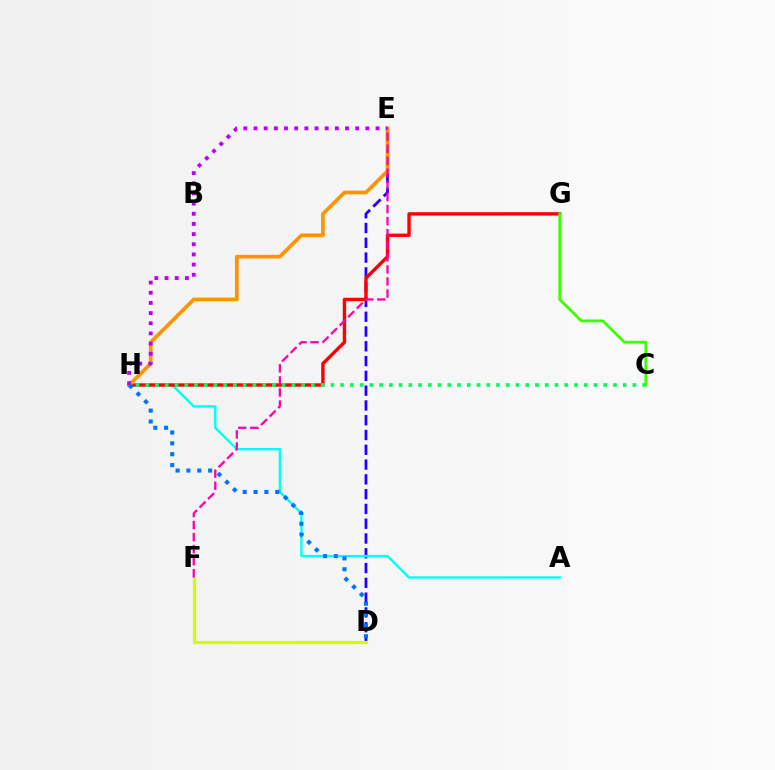{('D', 'E'): [{'color': '#2500ff', 'line_style': 'dashed', 'thickness': 2.01}], ('A', 'H'): [{'color': '#00fff6', 'line_style': 'solid', 'thickness': 1.72}], ('G', 'H'): [{'color': '#ff0000', 'line_style': 'solid', 'thickness': 2.43}], ('D', 'F'): [{'color': '#d1ff00', 'line_style': 'solid', 'thickness': 2.31}], ('C', 'H'): [{'color': '#00ff5c', 'line_style': 'dotted', 'thickness': 2.65}], ('E', 'H'): [{'color': '#ff9400', 'line_style': 'solid', 'thickness': 2.67}, {'color': '#b900ff', 'line_style': 'dotted', 'thickness': 2.76}], ('C', 'G'): [{'color': '#3dff00', 'line_style': 'solid', 'thickness': 1.99}], ('E', 'F'): [{'color': '#ff00ac', 'line_style': 'dashed', 'thickness': 1.64}], ('D', 'H'): [{'color': '#0074ff', 'line_style': 'dotted', 'thickness': 2.95}]}